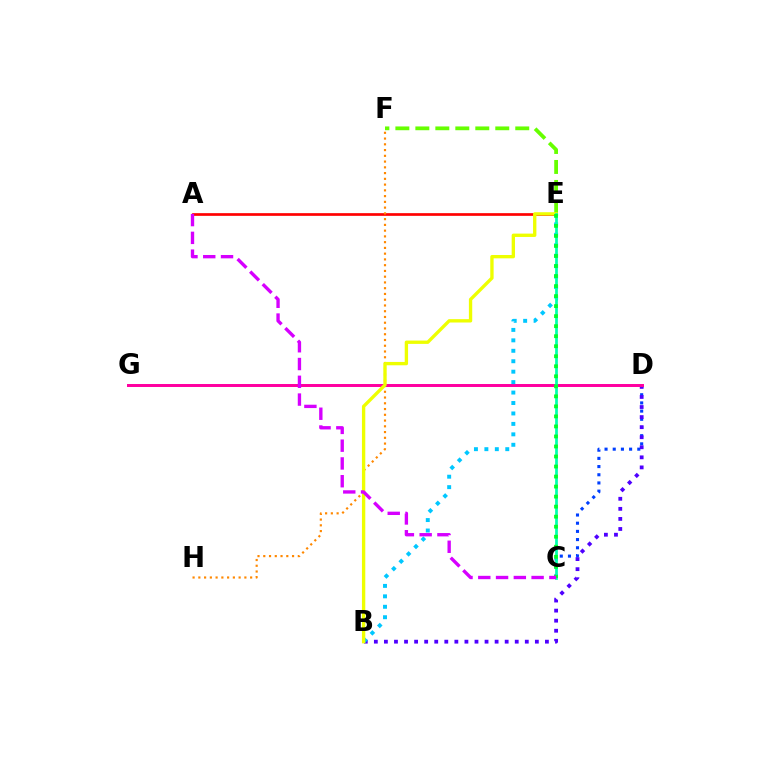{('A', 'E'): [{'color': '#ff0000', 'line_style': 'solid', 'thickness': 1.94}], ('E', 'F'): [{'color': '#66ff00', 'line_style': 'dashed', 'thickness': 2.71}], ('C', 'D'): [{'color': '#003fff', 'line_style': 'dotted', 'thickness': 2.22}], ('F', 'H'): [{'color': '#ff8800', 'line_style': 'dotted', 'thickness': 1.56}], ('B', 'D'): [{'color': '#4f00ff', 'line_style': 'dotted', 'thickness': 2.73}], ('D', 'G'): [{'color': '#ff00a0', 'line_style': 'solid', 'thickness': 2.14}], ('B', 'E'): [{'color': '#00c7ff', 'line_style': 'dotted', 'thickness': 2.84}, {'color': '#eeff00', 'line_style': 'solid', 'thickness': 2.41}], ('C', 'E'): [{'color': '#00ffaf', 'line_style': 'solid', 'thickness': 1.97}, {'color': '#00ff27', 'line_style': 'dotted', 'thickness': 2.72}], ('A', 'C'): [{'color': '#d600ff', 'line_style': 'dashed', 'thickness': 2.41}]}